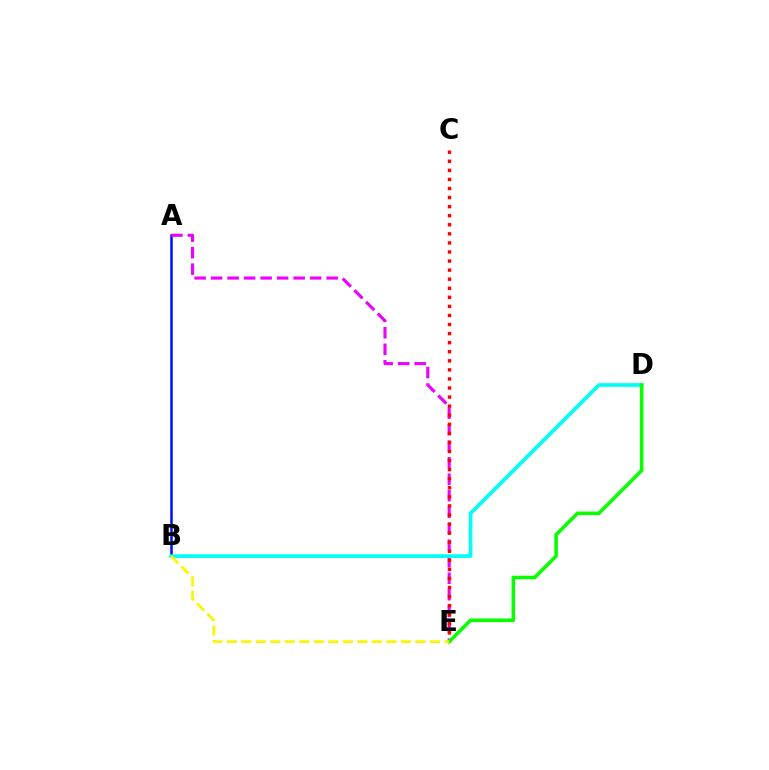{('A', 'B'): [{'color': '#0010ff', 'line_style': 'solid', 'thickness': 1.82}], ('A', 'E'): [{'color': '#ee00ff', 'line_style': 'dashed', 'thickness': 2.24}], ('B', 'D'): [{'color': '#00fff6', 'line_style': 'solid', 'thickness': 2.68}], ('C', 'E'): [{'color': '#ff0000', 'line_style': 'dotted', 'thickness': 2.46}], ('D', 'E'): [{'color': '#08ff00', 'line_style': 'solid', 'thickness': 2.55}], ('B', 'E'): [{'color': '#fcf500', 'line_style': 'dashed', 'thickness': 1.97}]}